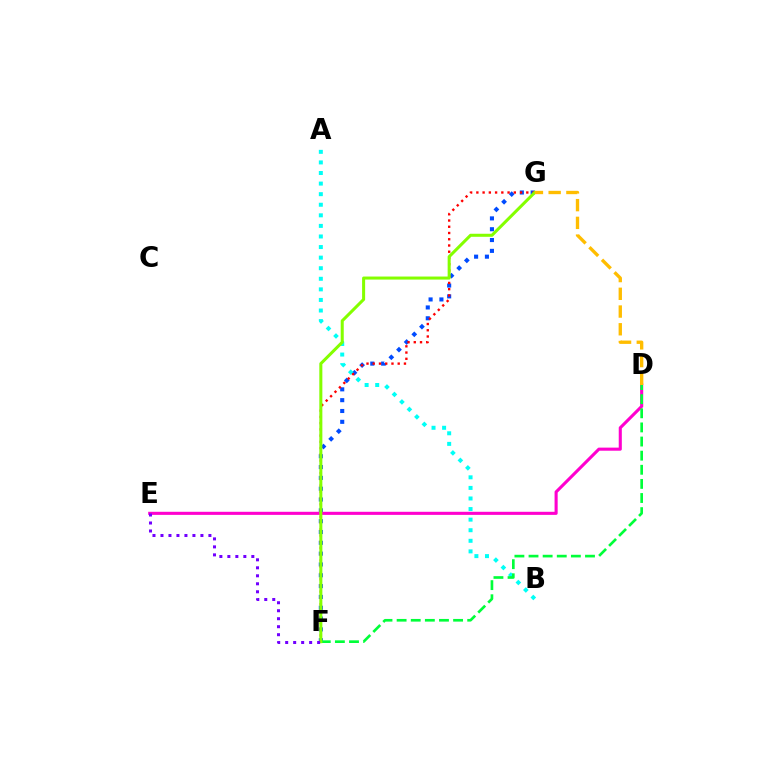{('F', 'G'): [{'color': '#004bff', 'line_style': 'dotted', 'thickness': 2.94}, {'color': '#ff0000', 'line_style': 'dotted', 'thickness': 1.7}, {'color': '#84ff00', 'line_style': 'solid', 'thickness': 2.19}], ('A', 'B'): [{'color': '#00fff6', 'line_style': 'dotted', 'thickness': 2.87}], ('D', 'E'): [{'color': '#ff00cf', 'line_style': 'solid', 'thickness': 2.22}], ('D', 'F'): [{'color': '#00ff39', 'line_style': 'dashed', 'thickness': 1.92}], ('E', 'F'): [{'color': '#7200ff', 'line_style': 'dotted', 'thickness': 2.17}], ('D', 'G'): [{'color': '#ffbd00', 'line_style': 'dashed', 'thickness': 2.41}]}